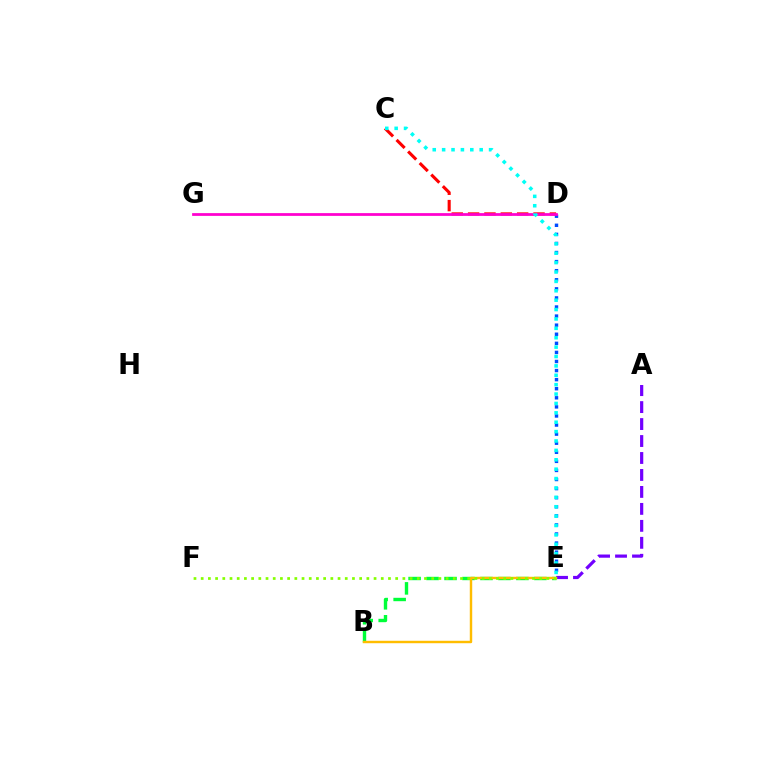{('D', 'E'): [{'color': '#004bff', 'line_style': 'dotted', 'thickness': 2.47}], ('A', 'E'): [{'color': '#7200ff', 'line_style': 'dashed', 'thickness': 2.3}], ('B', 'E'): [{'color': '#00ff39', 'line_style': 'dashed', 'thickness': 2.44}, {'color': '#ffbd00', 'line_style': 'solid', 'thickness': 1.75}], ('C', 'D'): [{'color': '#ff0000', 'line_style': 'dashed', 'thickness': 2.22}], ('E', 'F'): [{'color': '#84ff00', 'line_style': 'dotted', 'thickness': 1.96}], ('D', 'G'): [{'color': '#ff00cf', 'line_style': 'solid', 'thickness': 1.99}], ('C', 'E'): [{'color': '#00fff6', 'line_style': 'dotted', 'thickness': 2.55}]}